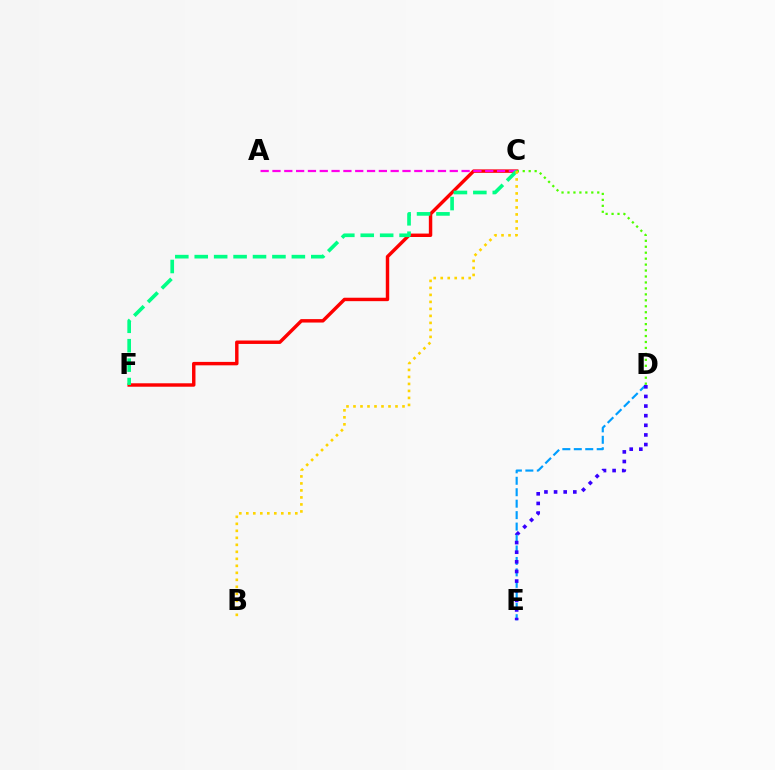{('C', 'F'): [{'color': '#ff0000', 'line_style': 'solid', 'thickness': 2.47}, {'color': '#00ff86', 'line_style': 'dashed', 'thickness': 2.64}], ('A', 'C'): [{'color': '#ff00ed', 'line_style': 'dashed', 'thickness': 1.61}], ('D', 'E'): [{'color': '#009eff', 'line_style': 'dashed', 'thickness': 1.56}, {'color': '#3700ff', 'line_style': 'dotted', 'thickness': 2.61}], ('C', 'D'): [{'color': '#4fff00', 'line_style': 'dotted', 'thickness': 1.62}], ('B', 'C'): [{'color': '#ffd500', 'line_style': 'dotted', 'thickness': 1.9}]}